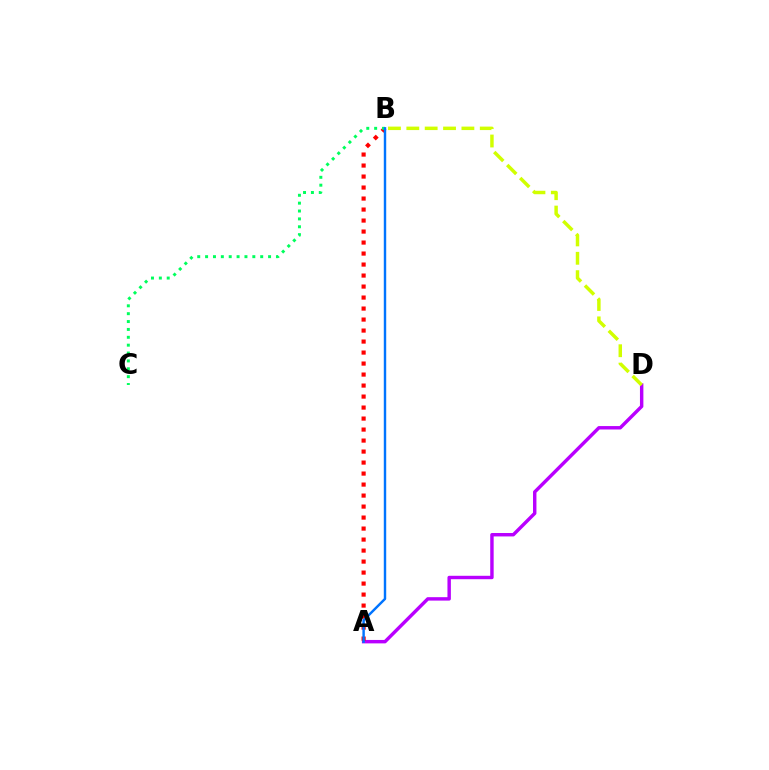{('A', 'D'): [{'color': '#b900ff', 'line_style': 'solid', 'thickness': 2.46}], ('A', 'B'): [{'color': '#ff0000', 'line_style': 'dotted', 'thickness': 2.99}, {'color': '#0074ff', 'line_style': 'solid', 'thickness': 1.75}], ('B', 'C'): [{'color': '#00ff5c', 'line_style': 'dotted', 'thickness': 2.14}], ('B', 'D'): [{'color': '#d1ff00', 'line_style': 'dashed', 'thickness': 2.49}]}